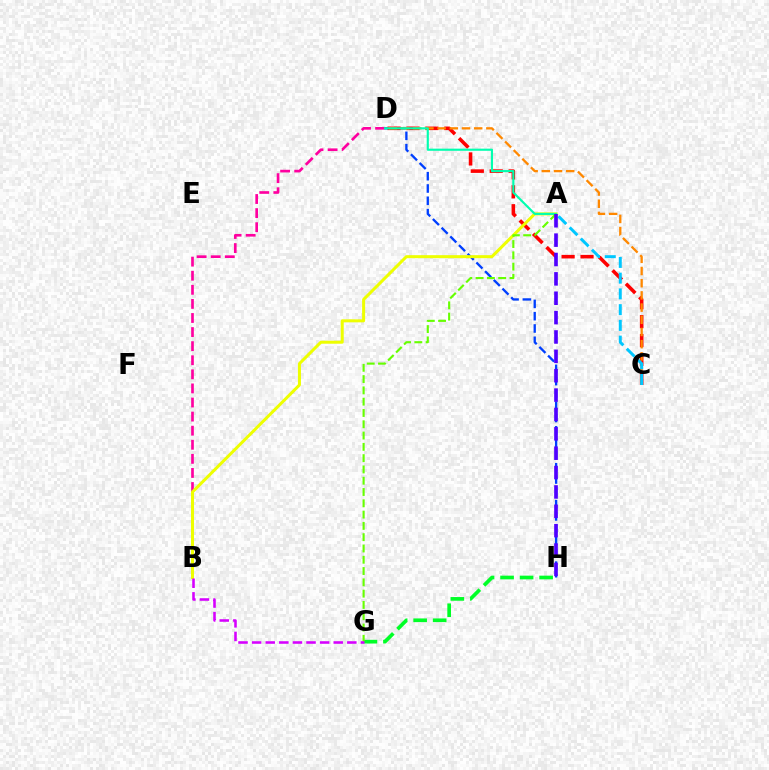{('B', 'D'): [{'color': '#ff00a0', 'line_style': 'dashed', 'thickness': 1.91}], ('D', 'H'): [{'color': '#003fff', 'line_style': 'dashed', 'thickness': 1.67}], ('C', 'D'): [{'color': '#ff0000', 'line_style': 'dashed', 'thickness': 2.57}, {'color': '#ff8800', 'line_style': 'dashed', 'thickness': 1.66}], ('A', 'B'): [{'color': '#eeff00', 'line_style': 'solid', 'thickness': 2.17}], ('G', 'H'): [{'color': '#00ff27', 'line_style': 'dashed', 'thickness': 2.65}], ('A', 'D'): [{'color': '#00ffaf', 'line_style': 'solid', 'thickness': 1.54}], ('A', 'C'): [{'color': '#00c7ff', 'line_style': 'dashed', 'thickness': 2.14}], ('A', 'G'): [{'color': '#66ff00', 'line_style': 'dashed', 'thickness': 1.53}], ('B', 'G'): [{'color': '#d600ff', 'line_style': 'dashed', 'thickness': 1.85}], ('A', 'H'): [{'color': '#4f00ff', 'line_style': 'dashed', 'thickness': 2.63}]}